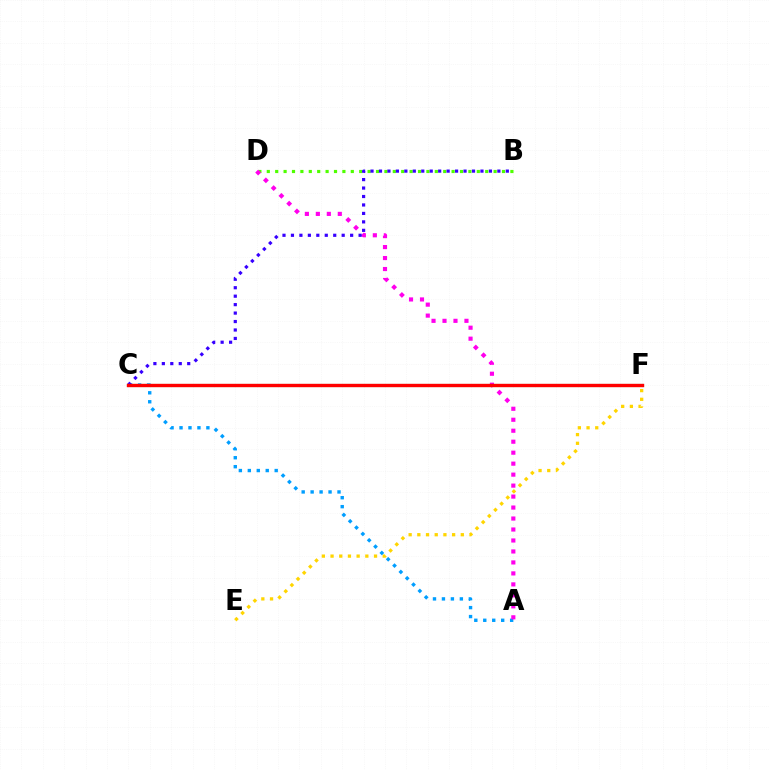{('E', 'F'): [{'color': '#ffd500', 'line_style': 'dotted', 'thickness': 2.36}], ('B', 'D'): [{'color': '#4fff00', 'line_style': 'dotted', 'thickness': 2.28}], ('A', 'C'): [{'color': '#009eff', 'line_style': 'dotted', 'thickness': 2.43}], ('A', 'D'): [{'color': '#ff00ed', 'line_style': 'dotted', 'thickness': 2.98}], ('B', 'C'): [{'color': '#3700ff', 'line_style': 'dotted', 'thickness': 2.3}], ('C', 'F'): [{'color': '#00ff86', 'line_style': 'solid', 'thickness': 2.22}, {'color': '#ff0000', 'line_style': 'solid', 'thickness': 2.42}]}